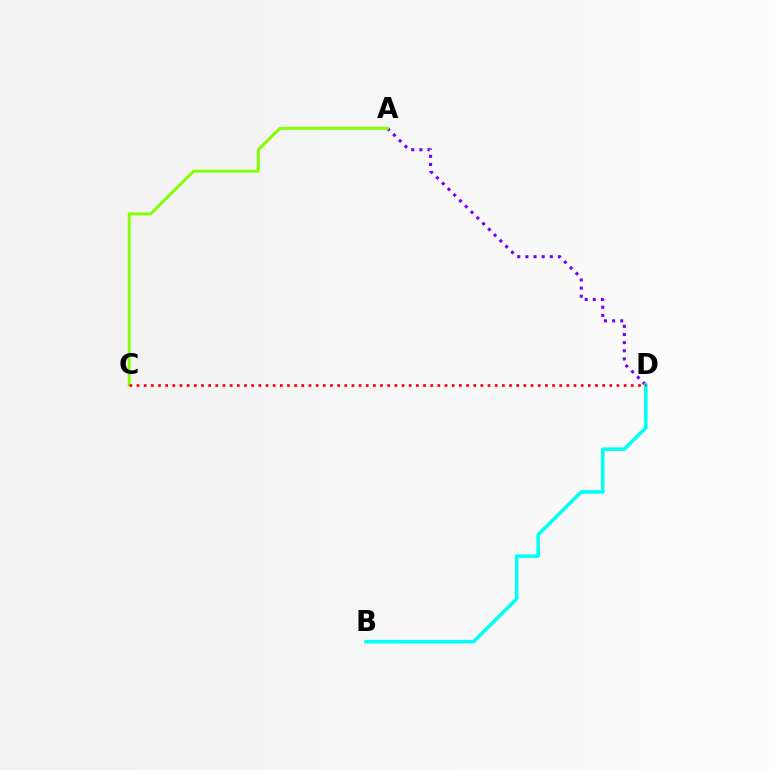{('A', 'D'): [{'color': '#7200ff', 'line_style': 'dotted', 'thickness': 2.21}], ('A', 'C'): [{'color': '#84ff00', 'line_style': 'solid', 'thickness': 2.11}], ('B', 'D'): [{'color': '#00fff6', 'line_style': 'solid', 'thickness': 2.55}], ('C', 'D'): [{'color': '#ff0000', 'line_style': 'dotted', 'thickness': 1.95}]}